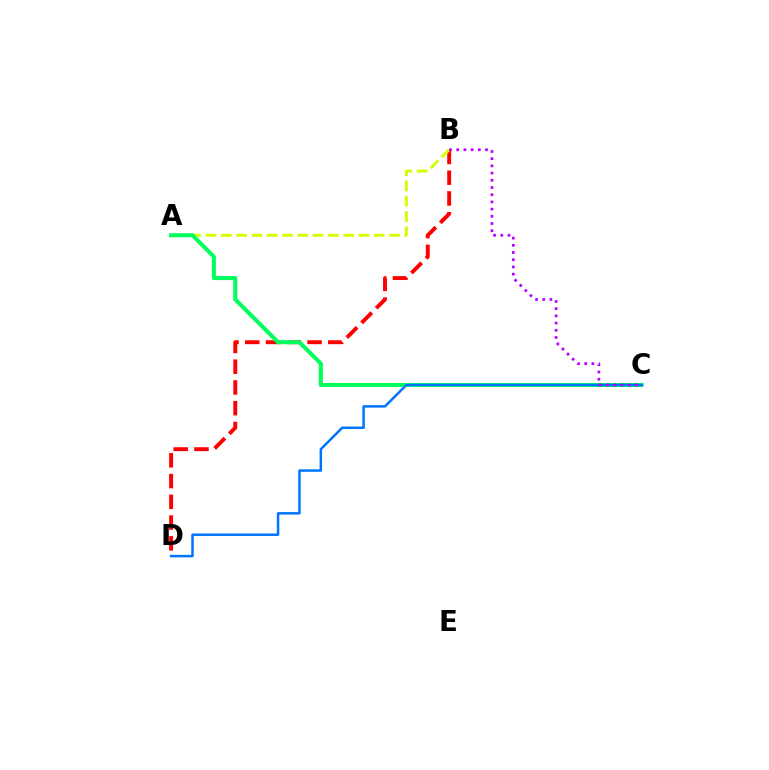{('B', 'D'): [{'color': '#ff0000', 'line_style': 'dashed', 'thickness': 2.82}], ('A', 'B'): [{'color': '#d1ff00', 'line_style': 'dashed', 'thickness': 2.08}], ('A', 'C'): [{'color': '#00ff5c', 'line_style': 'solid', 'thickness': 2.91}], ('C', 'D'): [{'color': '#0074ff', 'line_style': 'solid', 'thickness': 1.79}], ('B', 'C'): [{'color': '#b900ff', 'line_style': 'dotted', 'thickness': 1.96}]}